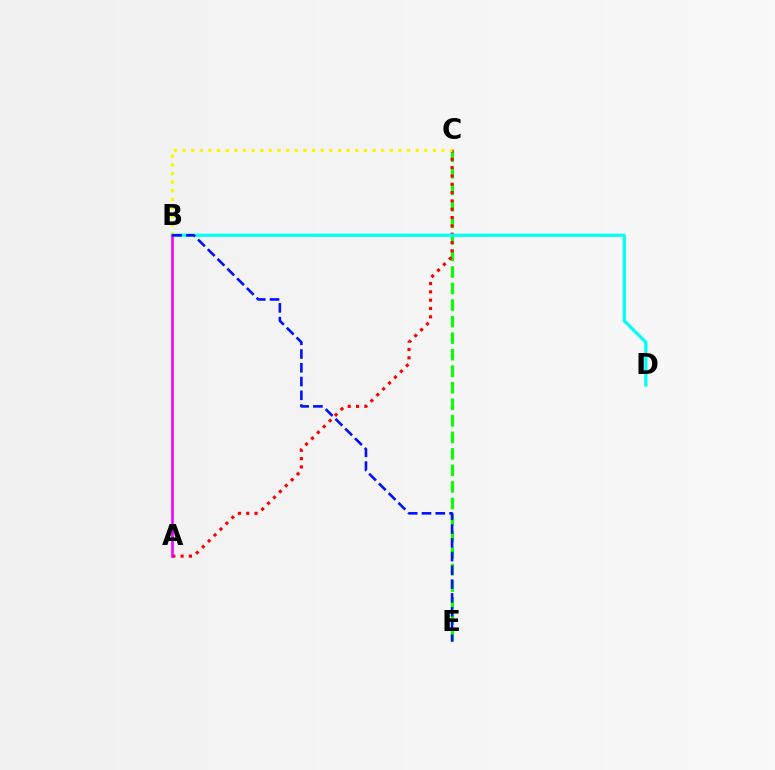{('C', 'E'): [{'color': '#08ff00', 'line_style': 'dashed', 'thickness': 2.25}], ('A', 'C'): [{'color': '#ff0000', 'line_style': 'dotted', 'thickness': 2.26}], ('B', 'C'): [{'color': '#fcf500', 'line_style': 'dotted', 'thickness': 2.35}], ('B', 'D'): [{'color': '#00fff6', 'line_style': 'solid', 'thickness': 2.32}], ('A', 'B'): [{'color': '#ee00ff', 'line_style': 'solid', 'thickness': 1.88}], ('B', 'E'): [{'color': '#0010ff', 'line_style': 'dashed', 'thickness': 1.87}]}